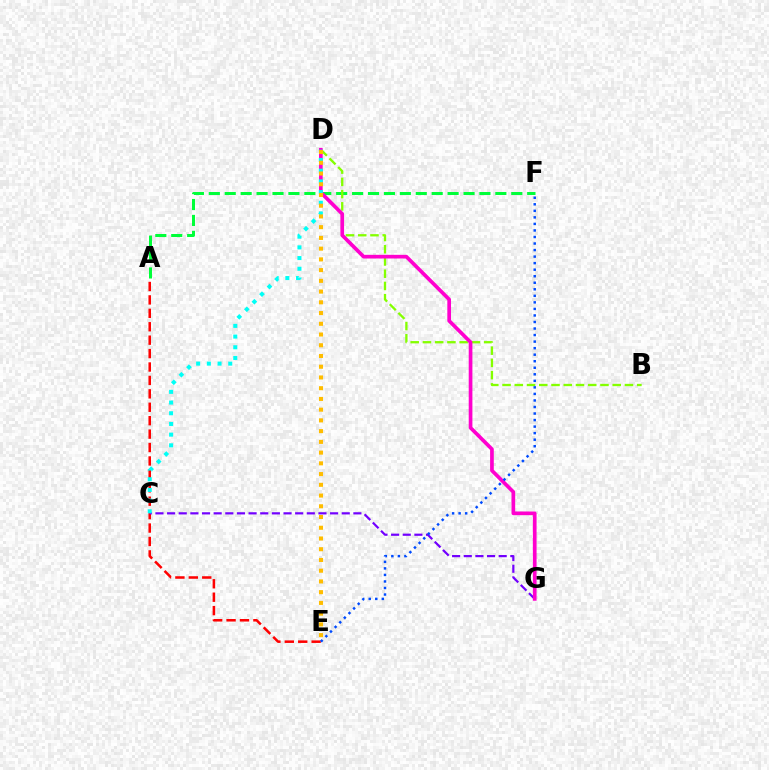{('A', 'E'): [{'color': '#ff0000', 'line_style': 'dashed', 'thickness': 1.82}], ('A', 'F'): [{'color': '#00ff39', 'line_style': 'dashed', 'thickness': 2.16}], ('B', 'D'): [{'color': '#84ff00', 'line_style': 'dashed', 'thickness': 1.66}], ('C', 'G'): [{'color': '#7200ff', 'line_style': 'dashed', 'thickness': 1.58}], ('D', 'G'): [{'color': '#ff00cf', 'line_style': 'solid', 'thickness': 2.65}], ('C', 'D'): [{'color': '#00fff6', 'line_style': 'dotted', 'thickness': 2.91}], ('D', 'E'): [{'color': '#ffbd00', 'line_style': 'dotted', 'thickness': 2.92}], ('E', 'F'): [{'color': '#004bff', 'line_style': 'dotted', 'thickness': 1.78}]}